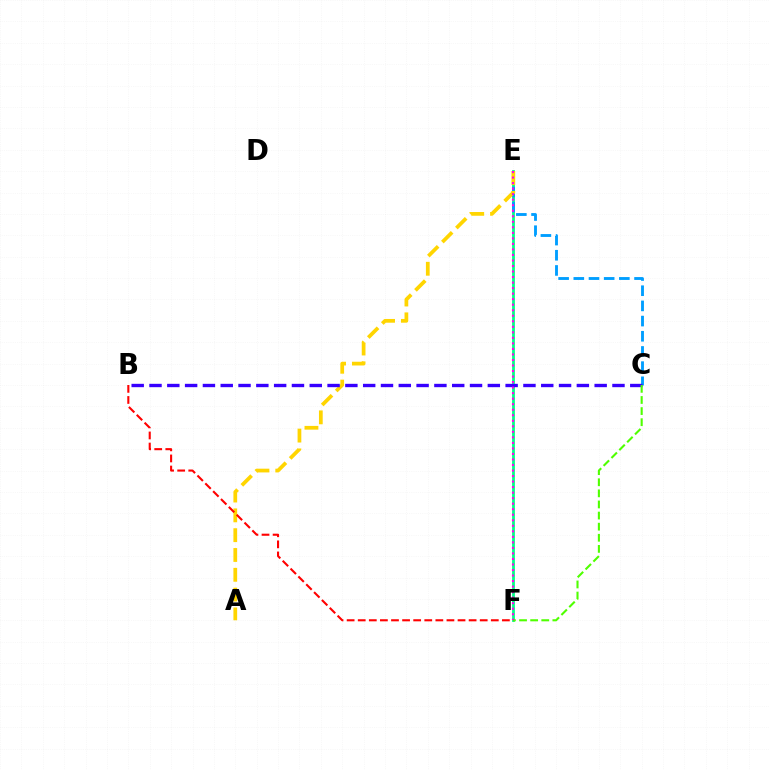{('E', 'F'): [{'color': '#00ff86', 'line_style': 'solid', 'thickness': 2.0}, {'color': '#ff00ed', 'line_style': 'dotted', 'thickness': 1.5}], ('C', 'E'): [{'color': '#009eff', 'line_style': 'dashed', 'thickness': 2.06}], ('A', 'E'): [{'color': '#ffd500', 'line_style': 'dashed', 'thickness': 2.69}], ('B', 'C'): [{'color': '#3700ff', 'line_style': 'dashed', 'thickness': 2.42}], ('C', 'F'): [{'color': '#4fff00', 'line_style': 'dashed', 'thickness': 1.51}], ('B', 'F'): [{'color': '#ff0000', 'line_style': 'dashed', 'thickness': 1.51}]}